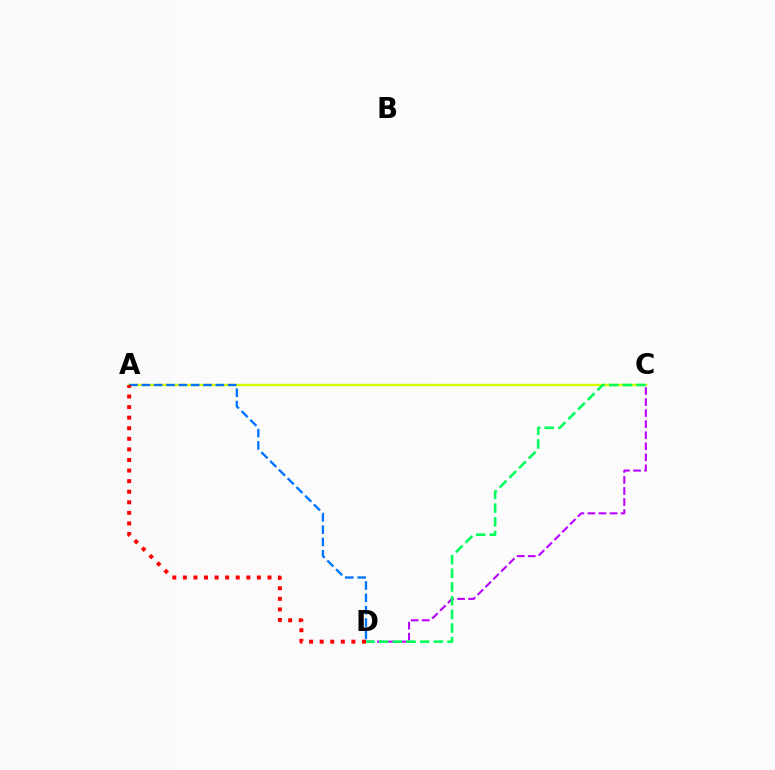{('A', 'C'): [{'color': '#d1ff00', 'line_style': 'solid', 'thickness': 1.73}], ('C', 'D'): [{'color': '#b900ff', 'line_style': 'dashed', 'thickness': 1.5}, {'color': '#00ff5c', 'line_style': 'dashed', 'thickness': 1.86}], ('A', 'D'): [{'color': '#0074ff', 'line_style': 'dashed', 'thickness': 1.68}, {'color': '#ff0000', 'line_style': 'dotted', 'thickness': 2.87}]}